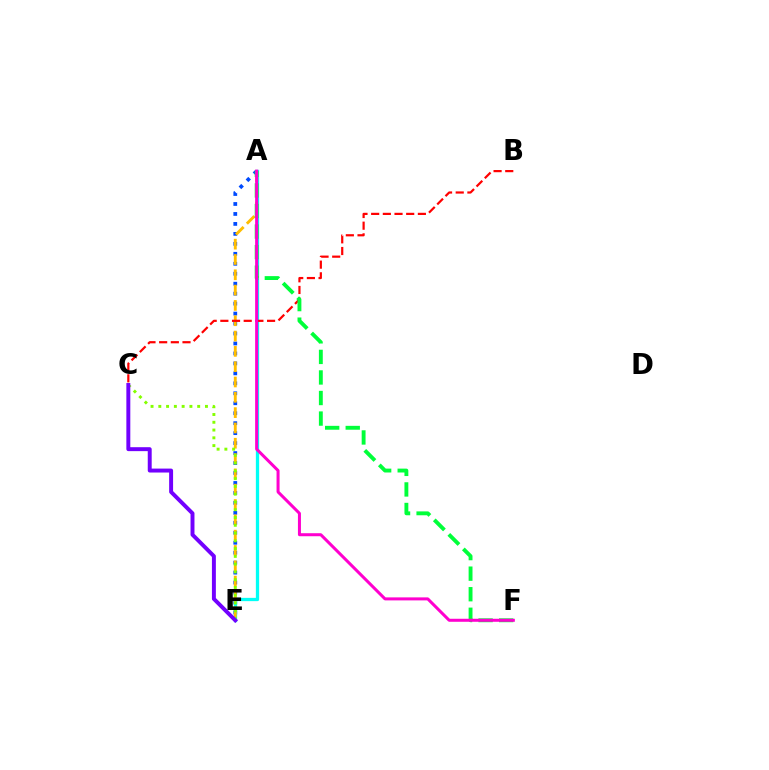{('A', 'E'): [{'color': '#004bff', 'line_style': 'dotted', 'thickness': 2.71}, {'color': '#00fff6', 'line_style': 'solid', 'thickness': 2.36}, {'color': '#ffbd00', 'line_style': 'dashed', 'thickness': 2.08}], ('B', 'C'): [{'color': '#ff0000', 'line_style': 'dashed', 'thickness': 1.59}], ('A', 'F'): [{'color': '#00ff39', 'line_style': 'dashed', 'thickness': 2.79}, {'color': '#ff00cf', 'line_style': 'solid', 'thickness': 2.17}], ('C', 'E'): [{'color': '#84ff00', 'line_style': 'dotted', 'thickness': 2.11}, {'color': '#7200ff', 'line_style': 'solid', 'thickness': 2.84}]}